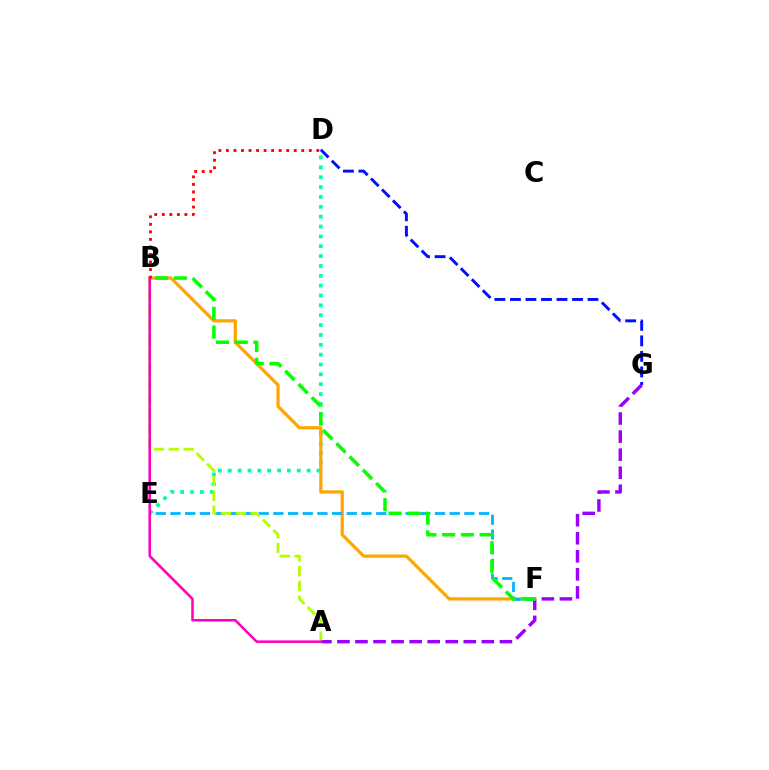{('D', 'E'): [{'color': '#00ff9d', 'line_style': 'dotted', 'thickness': 2.68}], ('A', 'G'): [{'color': '#9b00ff', 'line_style': 'dashed', 'thickness': 2.45}], ('D', 'G'): [{'color': '#0010ff', 'line_style': 'dashed', 'thickness': 2.11}], ('B', 'F'): [{'color': '#ffa500', 'line_style': 'solid', 'thickness': 2.32}, {'color': '#08ff00', 'line_style': 'dashed', 'thickness': 2.55}], ('E', 'F'): [{'color': '#00b5ff', 'line_style': 'dashed', 'thickness': 2.0}], ('B', 'D'): [{'color': '#ff0000', 'line_style': 'dotted', 'thickness': 2.05}], ('A', 'B'): [{'color': '#b3ff00', 'line_style': 'dashed', 'thickness': 2.02}, {'color': '#ff00bd', 'line_style': 'solid', 'thickness': 1.83}]}